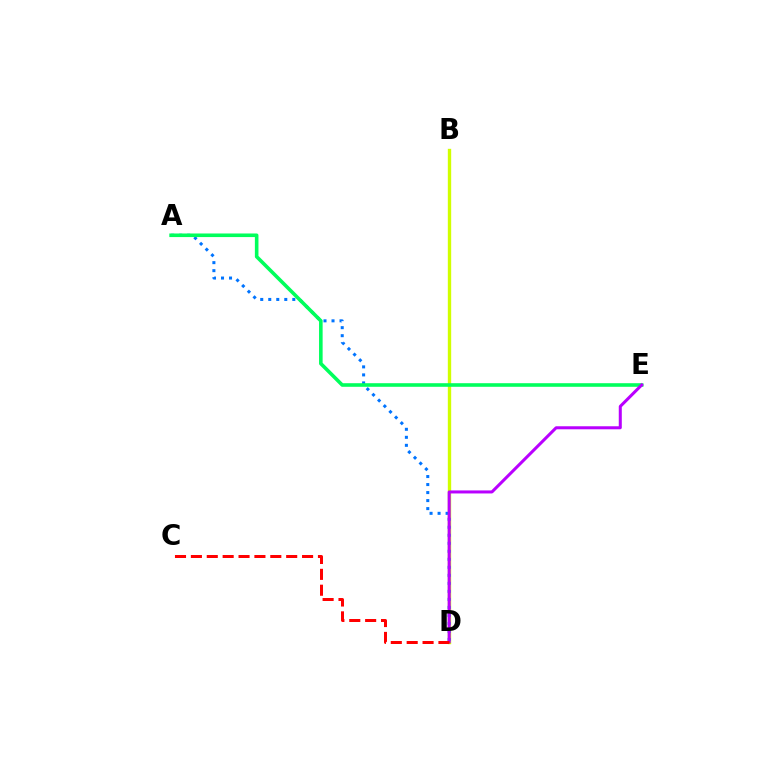{('B', 'D'): [{'color': '#d1ff00', 'line_style': 'solid', 'thickness': 2.42}], ('A', 'D'): [{'color': '#0074ff', 'line_style': 'dotted', 'thickness': 2.18}], ('A', 'E'): [{'color': '#00ff5c', 'line_style': 'solid', 'thickness': 2.59}], ('D', 'E'): [{'color': '#b900ff', 'line_style': 'solid', 'thickness': 2.18}], ('C', 'D'): [{'color': '#ff0000', 'line_style': 'dashed', 'thickness': 2.16}]}